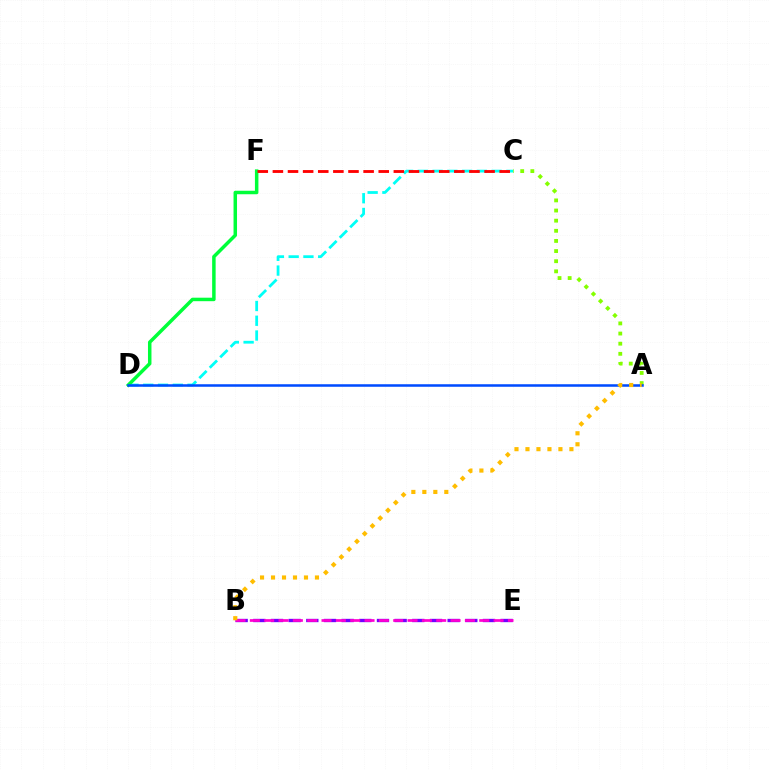{('C', 'D'): [{'color': '#00fff6', 'line_style': 'dashed', 'thickness': 2.01}], ('B', 'E'): [{'color': '#7200ff', 'line_style': 'dashed', 'thickness': 2.4}, {'color': '#ff00cf', 'line_style': 'dashed', 'thickness': 1.95}], ('A', 'C'): [{'color': '#84ff00', 'line_style': 'dotted', 'thickness': 2.75}], ('D', 'F'): [{'color': '#00ff39', 'line_style': 'solid', 'thickness': 2.51}], ('A', 'D'): [{'color': '#004bff', 'line_style': 'solid', 'thickness': 1.82}], ('C', 'F'): [{'color': '#ff0000', 'line_style': 'dashed', 'thickness': 2.05}], ('A', 'B'): [{'color': '#ffbd00', 'line_style': 'dotted', 'thickness': 2.98}]}